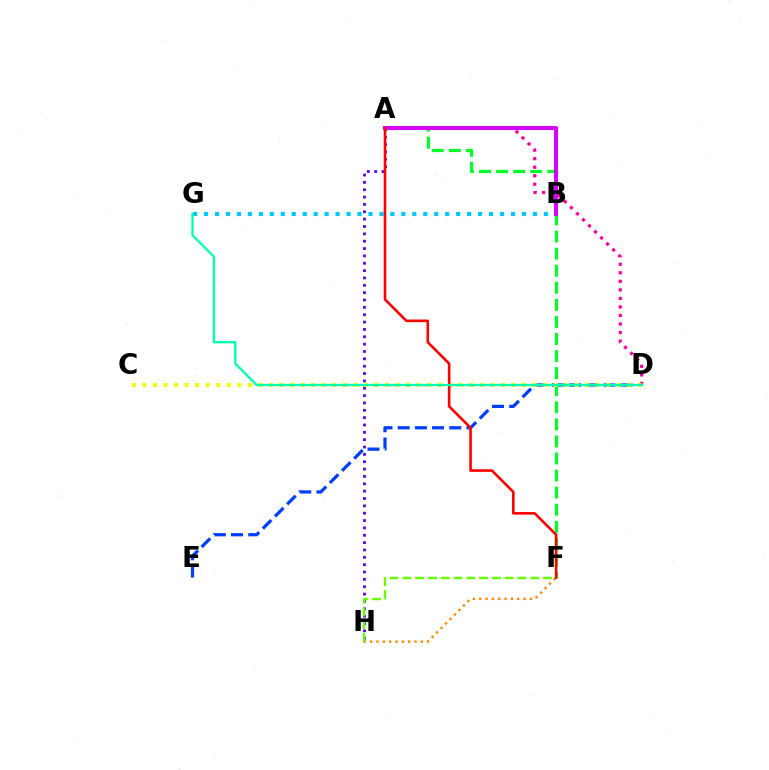{('F', 'H'): [{'color': '#ff8800', 'line_style': 'dotted', 'thickness': 1.72}, {'color': '#66ff00', 'line_style': 'dashed', 'thickness': 1.74}], ('A', 'D'): [{'color': '#ff00a0', 'line_style': 'dotted', 'thickness': 2.32}], ('A', 'H'): [{'color': '#4f00ff', 'line_style': 'dotted', 'thickness': 2.0}], ('B', 'G'): [{'color': '#00c7ff', 'line_style': 'dotted', 'thickness': 2.98}], ('D', 'E'): [{'color': '#003fff', 'line_style': 'dashed', 'thickness': 2.34}], ('A', 'F'): [{'color': '#00ff27', 'line_style': 'dashed', 'thickness': 2.32}, {'color': '#ff0000', 'line_style': 'solid', 'thickness': 1.88}], ('C', 'D'): [{'color': '#eeff00', 'line_style': 'dotted', 'thickness': 2.87}], ('A', 'B'): [{'color': '#d600ff', 'line_style': 'solid', 'thickness': 2.9}], ('D', 'G'): [{'color': '#00ffaf', 'line_style': 'solid', 'thickness': 1.66}]}